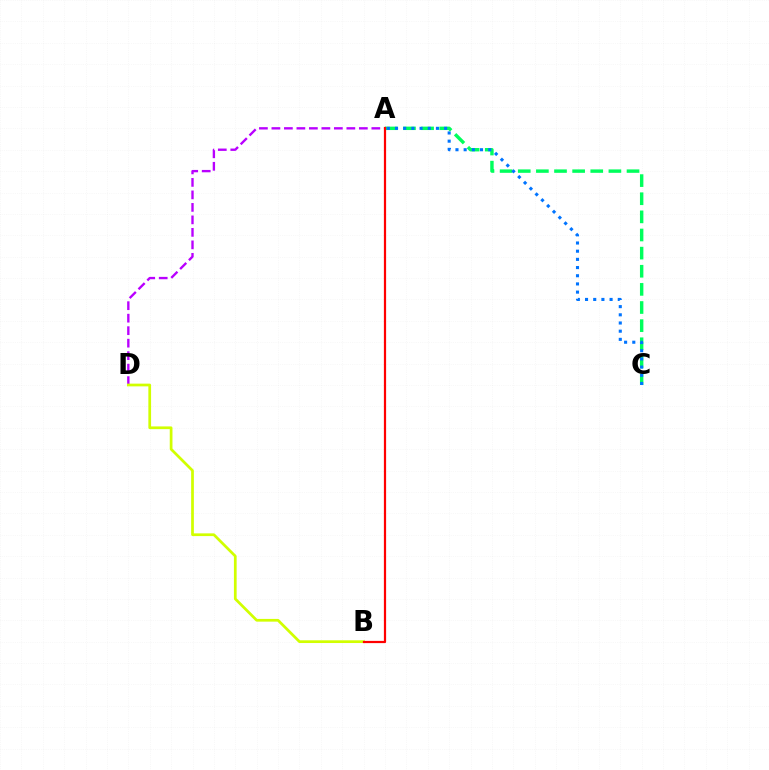{('A', 'C'): [{'color': '#00ff5c', 'line_style': 'dashed', 'thickness': 2.46}, {'color': '#0074ff', 'line_style': 'dotted', 'thickness': 2.22}], ('A', 'D'): [{'color': '#b900ff', 'line_style': 'dashed', 'thickness': 1.7}], ('B', 'D'): [{'color': '#d1ff00', 'line_style': 'solid', 'thickness': 1.96}], ('A', 'B'): [{'color': '#ff0000', 'line_style': 'solid', 'thickness': 1.6}]}